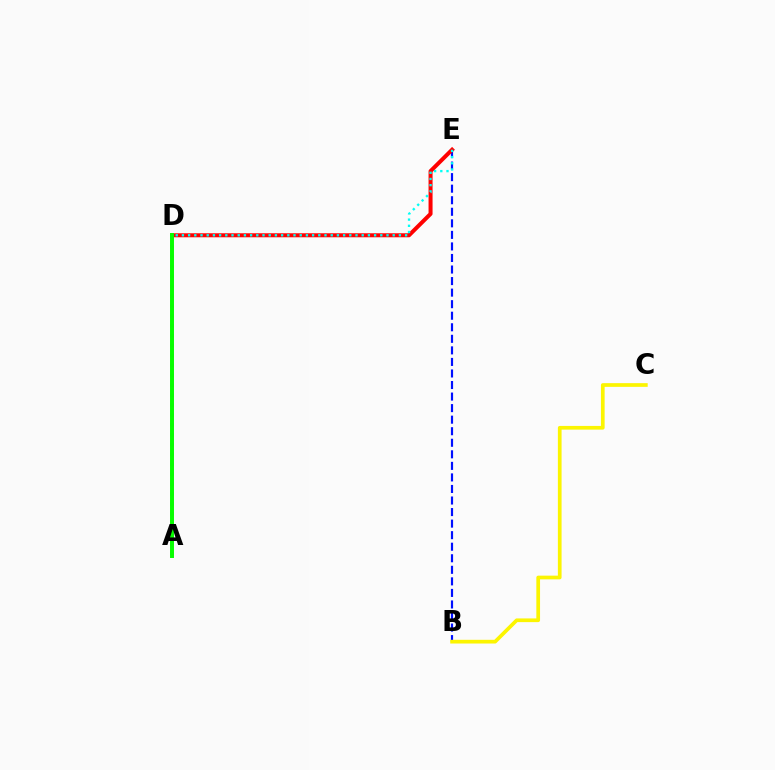{('B', 'E'): [{'color': '#0010ff', 'line_style': 'dashed', 'thickness': 1.57}], ('D', 'E'): [{'color': '#ff0000', 'line_style': 'solid', 'thickness': 2.89}, {'color': '#00fff6', 'line_style': 'dotted', 'thickness': 1.68}], ('B', 'C'): [{'color': '#fcf500', 'line_style': 'solid', 'thickness': 2.67}], ('A', 'D'): [{'color': '#ee00ff', 'line_style': 'dotted', 'thickness': 2.69}, {'color': '#08ff00', 'line_style': 'solid', 'thickness': 2.84}]}